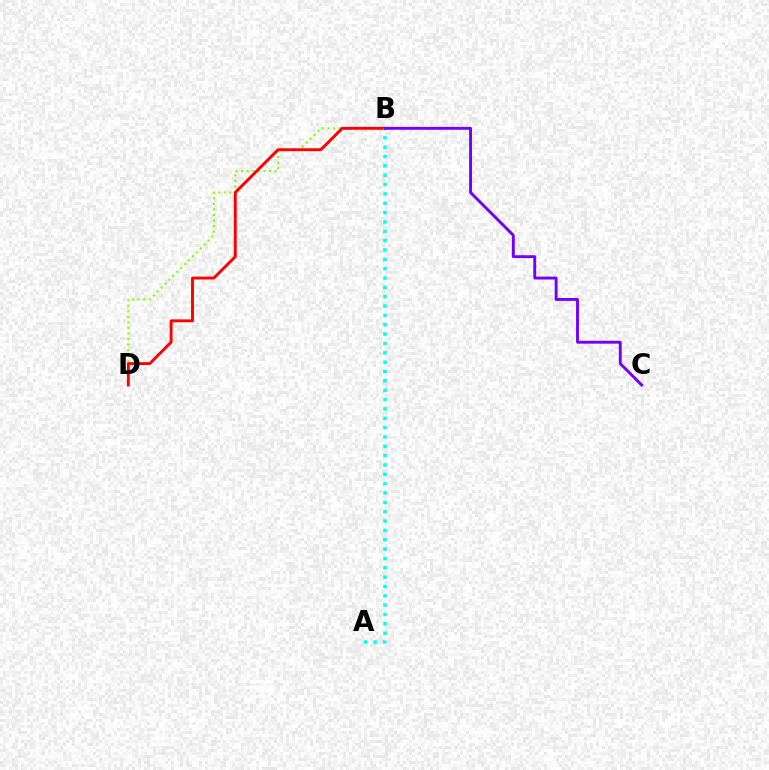{('B', 'D'): [{'color': '#84ff00', 'line_style': 'dotted', 'thickness': 1.51}, {'color': '#ff0000', 'line_style': 'solid', 'thickness': 2.09}], ('A', 'B'): [{'color': '#00fff6', 'line_style': 'dotted', 'thickness': 2.54}], ('B', 'C'): [{'color': '#7200ff', 'line_style': 'solid', 'thickness': 2.08}]}